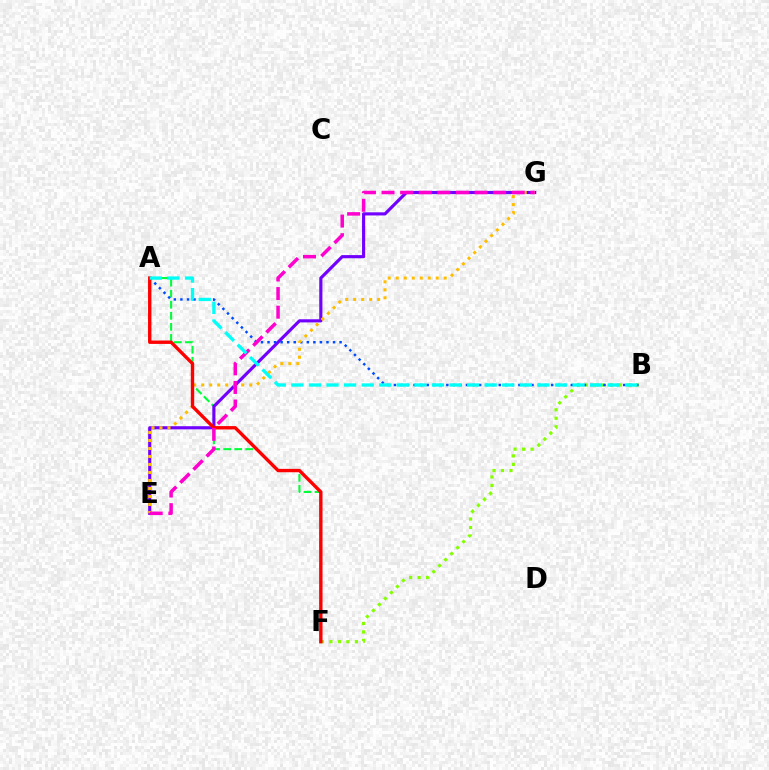{('B', 'F'): [{'color': '#84ff00', 'line_style': 'dotted', 'thickness': 2.31}], ('A', 'F'): [{'color': '#00ff39', 'line_style': 'dashed', 'thickness': 1.5}, {'color': '#ff0000', 'line_style': 'solid', 'thickness': 2.43}], ('E', 'G'): [{'color': '#7200ff', 'line_style': 'solid', 'thickness': 2.26}, {'color': '#ffbd00', 'line_style': 'dotted', 'thickness': 2.17}, {'color': '#ff00cf', 'line_style': 'dashed', 'thickness': 2.53}], ('A', 'B'): [{'color': '#004bff', 'line_style': 'dotted', 'thickness': 1.78}, {'color': '#00fff6', 'line_style': 'dashed', 'thickness': 2.39}]}